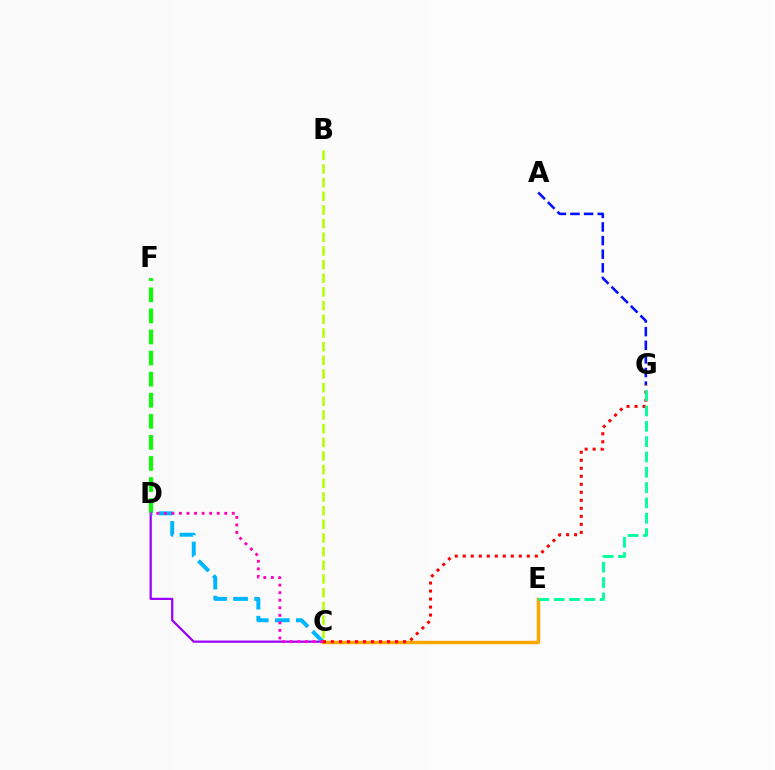{('C', 'D'): [{'color': '#9b00ff', 'line_style': 'solid', 'thickness': 1.62}, {'color': '#00b5ff', 'line_style': 'dashed', 'thickness': 2.86}, {'color': '#ff00bd', 'line_style': 'dotted', 'thickness': 2.05}], ('D', 'F'): [{'color': '#08ff00', 'line_style': 'dashed', 'thickness': 2.86}], ('C', 'E'): [{'color': '#ffa500', 'line_style': 'solid', 'thickness': 2.48}], ('A', 'G'): [{'color': '#0010ff', 'line_style': 'dashed', 'thickness': 1.85}], ('C', 'G'): [{'color': '#ff0000', 'line_style': 'dotted', 'thickness': 2.18}], ('B', 'C'): [{'color': '#b3ff00', 'line_style': 'dashed', 'thickness': 1.86}], ('E', 'G'): [{'color': '#00ff9d', 'line_style': 'dashed', 'thickness': 2.08}]}